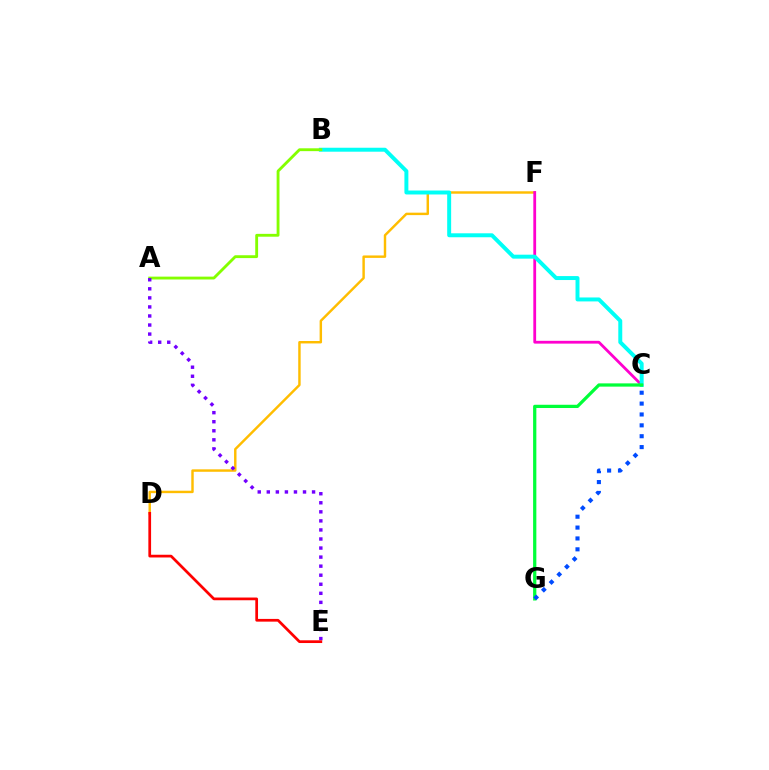{('D', 'F'): [{'color': '#ffbd00', 'line_style': 'solid', 'thickness': 1.76}], ('C', 'F'): [{'color': '#ff00cf', 'line_style': 'solid', 'thickness': 2.01}], ('B', 'C'): [{'color': '#00fff6', 'line_style': 'solid', 'thickness': 2.85}], ('A', 'B'): [{'color': '#84ff00', 'line_style': 'solid', 'thickness': 2.05}], ('C', 'G'): [{'color': '#00ff39', 'line_style': 'solid', 'thickness': 2.34}, {'color': '#004bff', 'line_style': 'dotted', 'thickness': 2.95}], ('A', 'E'): [{'color': '#7200ff', 'line_style': 'dotted', 'thickness': 2.46}], ('D', 'E'): [{'color': '#ff0000', 'line_style': 'solid', 'thickness': 1.96}]}